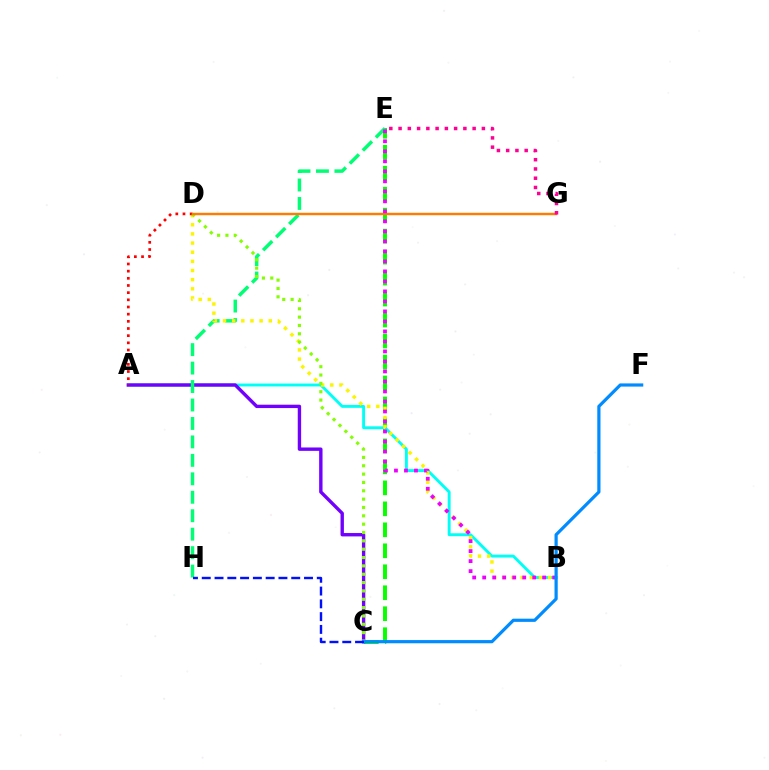{('C', 'E'): [{'color': '#08ff00', 'line_style': 'dashed', 'thickness': 2.85}], ('A', 'B'): [{'color': '#00fff6', 'line_style': 'solid', 'thickness': 2.09}], ('A', 'C'): [{'color': '#7200ff', 'line_style': 'solid', 'thickness': 2.43}], ('E', 'H'): [{'color': '#00ff74', 'line_style': 'dashed', 'thickness': 2.51}], ('B', 'D'): [{'color': '#fcf500', 'line_style': 'dotted', 'thickness': 2.49}], ('A', 'D'): [{'color': '#ff0000', 'line_style': 'dotted', 'thickness': 1.95}], ('C', 'D'): [{'color': '#84ff00', 'line_style': 'dotted', 'thickness': 2.27}], ('D', 'G'): [{'color': '#ff7c00', 'line_style': 'solid', 'thickness': 1.75}], ('B', 'E'): [{'color': '#ee00ff', 'line_style': 'dotted', 'thickness': 2.72}], ('E', 'G'): [{'color': '#ff0094', 'line_style': 'dotted', 'thickness': 2.52}], ('C', 'F'): [{'color': '#008cff', 'line_style': 'solid', 'thickness': 2.3}], ('C', 'H'): [{'color': '#0010ff', 'line_style': 'dashed', 'thickness': 1.74}]}